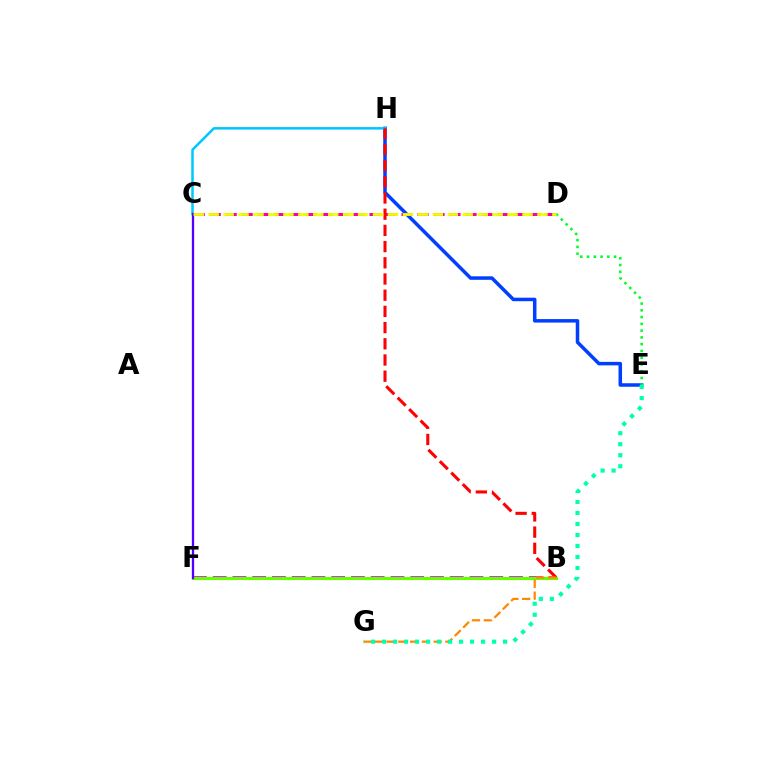{('E', 'H'): [{'color': '#003fff', 'line_style': 'solid', 'thickness': 2.52}], ('B', 'F'): [{'color': '#d600ff', 'line_style': 'dashed', 'thickness': 2.68}, {'color': '#66ff00', 'line_style': 'solid', 'thickness': 2.3}], ('C', 'H'): [{'color': '#00c7ff', 'line_style': 'solid', 'thickness': 1.81}], ('C', 'D'): [{'color': '#ff00a0', 'line_style': 'dashed', 'thickness': 2.17}, {'color': '#eeff00', 'line_style': 'dashed', 'thickness': 2.03}], ('C', 'F'): [{'color': '#4f00ff', 'line_style': 'solid', 'thickness': 1.67}], ('B', 'H'): [{'color': '#ff0000', 'line_style': 'dashed', 'thickness': 2.2}], ('D', 'E'): [{'color': '#00ff27', 'line_style': 'dotted', 'thickness': 1.84}], ('B', 'G'): [{'color': '#ff8800', 'line_style': 'dashed', 'thickness': 1.6}], ('E', 'G'): [{'color': '#00ffaf', 'line_style': 'dotted', 'thickness': 2.99}]}